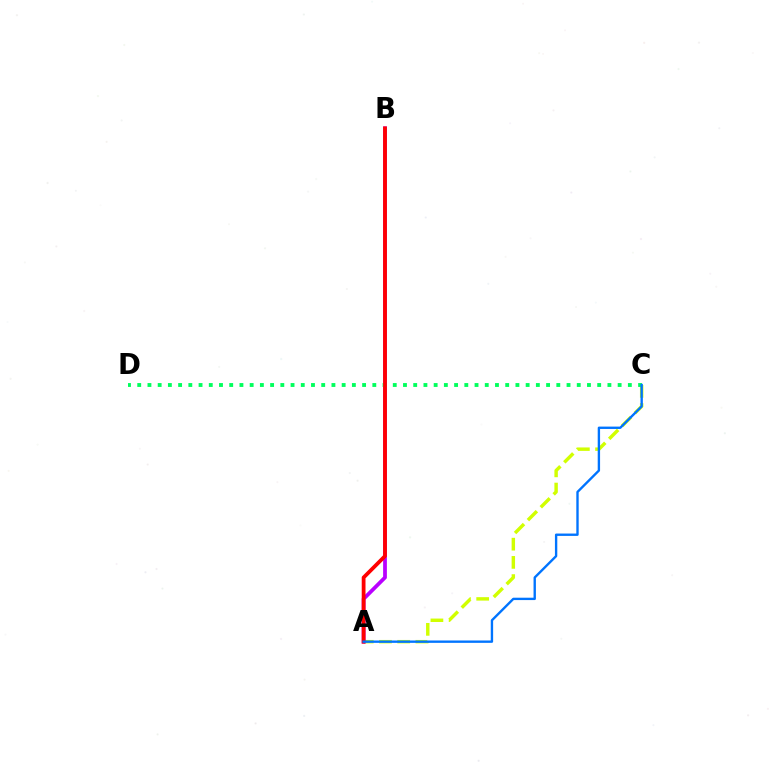{('A', 'C'): [{'color': '#d1ff00', 'line_style': 'dashed', 'thickness': 2.47}, {'color': '#0074ff', 'line_style': 'solid', 'thickness': 1.7}], ('A', 'B'): [{'color': '#b900ff', 'line_style': 'solid', 'thickness': 2.71}, {'color': '#ff0000', 'line_style': 'solid', 'thickness': 2.73}], ('C', 'D'): [{'color': '#00ff5c', 'line_style': 'dotted', 'thickness': 2.78}]}